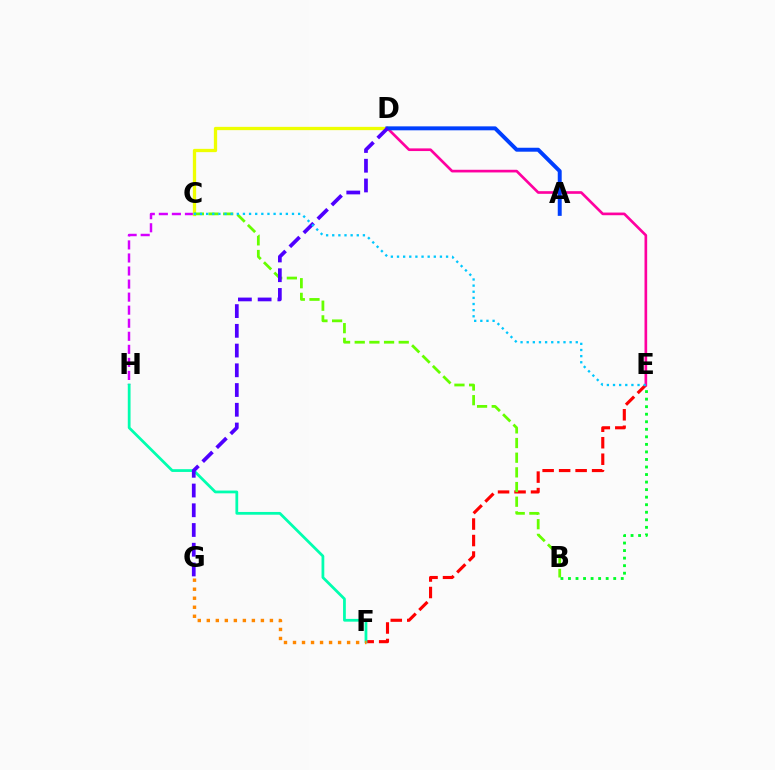{('B', 'E'): [{'color': '#00ff27', 'line_style': 'dotted', 'thickness': 2.05}], ('E', 'F'): [{'color': '#ff0000', 'line_style': 'dashed', 'thickness': 2.24}], ('C', 'H'): [{'color': '#d600ff', 'line_style': 'dashed', 'thickness': 1.77}], ('C', 'D'): [{'color': '#eeff00', 'line_style': 'solid', 'thickness': 2.37}], ('B', 'C'): [{'color': '#66ff00', 'line_style': 'dashed', 'thickness': 1.99}], ('D', 'E'): [{'color': '#ff00a0', 'line_style': 'solid', 'thickness': 1.92}], ('A', 'D'): [{'color': '#003fff', 'line_style': 'solid', 'thickness': 2.84}], ('F', 'H'): [{'color': '#00ffaf', 'line_style': 'solid', 'thickness': 1.99}], ('D', 'G'): [{'color': '#4f00ff', 'line_style': 'dashed', 'thickness': 2.68}], ('F', 'G'): [{'color': '#ff8800', 'line_style': 'dotted', 'thickness': 2.45}], ('C', 'E'): [{'color': '#00c7ff', 'line_style': 'dotted', 'thickness': 1.67}]}